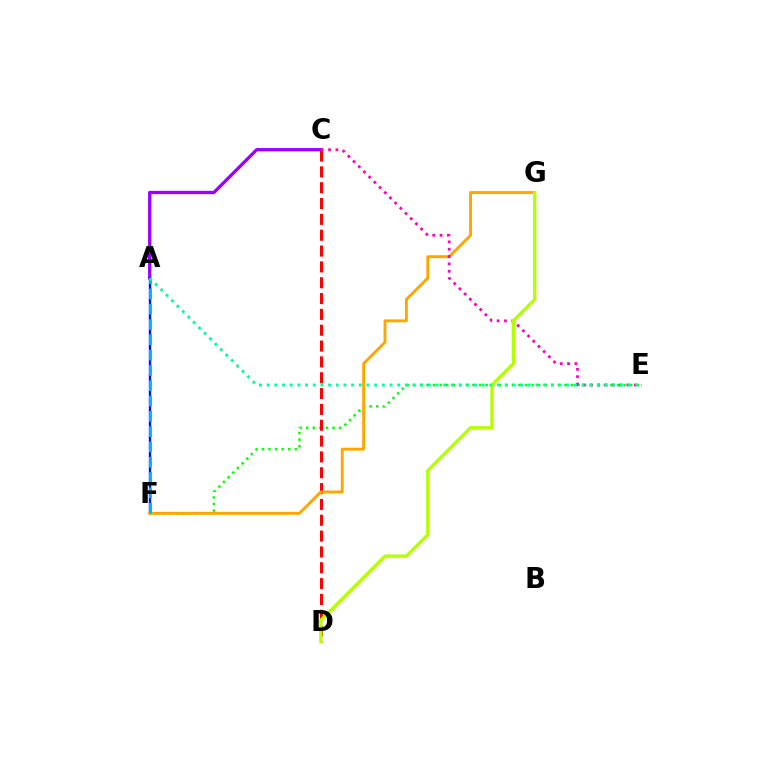{('E', 'F'): [{'color': '#08ff00', 'line_style': 'dotted', 'thickness': 1.78}], ('A', 'C'): [{'color': '#9b00ff', 'line_style': 'solid', 'thickness': 2.38}], ('A', 'F'): [{'color': '#0010ff', 'line_style': 'solid', 'thickness': 1.7}, {'color': '#00b5ff', 'line_style': 'dashed', 'thickness': 2.08}], ('C', 'D'): [{'color': '#ff0000', 'line_style': 'dashed', 'thickness': 2.15}], ('F', 'G'): [{'color': '#ffa500', 'line_style': 'solid', 'thickness': 2.07}], ('C', 'E'): [{'color': '#ff00bd', 'line_style': 'dotted', 'thickness': 2.0}], ('D', 'G'): [{'color': '#b3ff00', 'line_style': 'solid', 'thickness': 2.37}], ('A', 'E'): [{'color': '#00ff9d', 'line_style': 'dotted', 'thickness': 2.09}]}